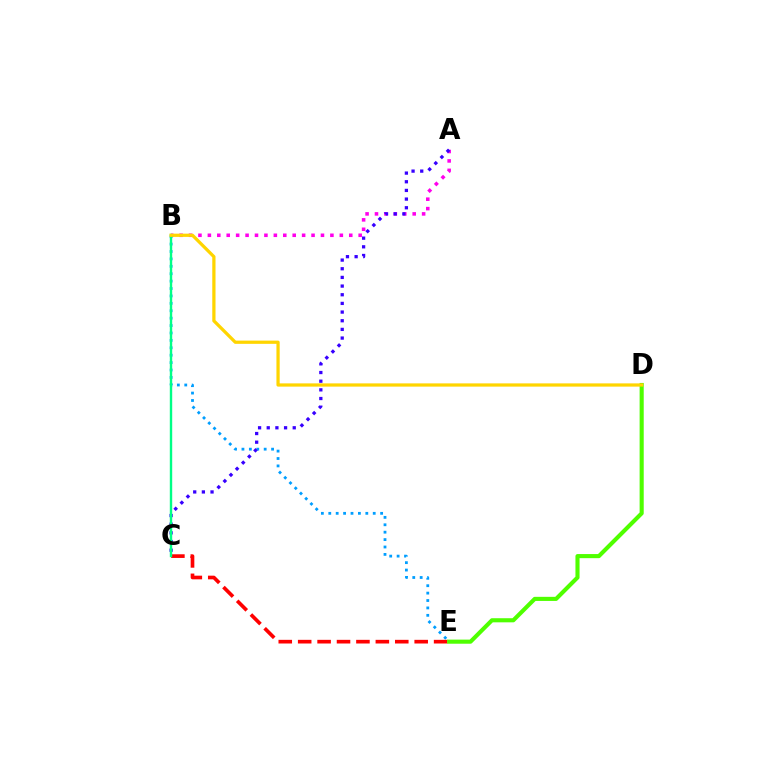{('A', 'B'): [{'color': '#ff00ed', 'line_style': 'dotted', 'thickness': 2.56}], ('B', 'E'): [{'color': '#009eff', 'line_style': 'dotted', 'thickness': 2.01}], ('A', 'C'): [{'color': '#3700ff', 'line_style': 'dotted', 'thickness': 2.35}], ('C', 'E'): [{'color': '#ff0000', 'line_style': 'dashed', 'thickness': 2.64}], ('D', 'E'): [{'color': '#4fff00', 'line_style': 'solid', 'thickness': 2.96}], ('B', 'C'): [{'color': '#00ff86', 'line_style': 'solid', 'thickness': 1.73}], ('B', 'D'): [{'color': '#ffd500', 'line_style': 'solid', 'thickness': 2.33}]}